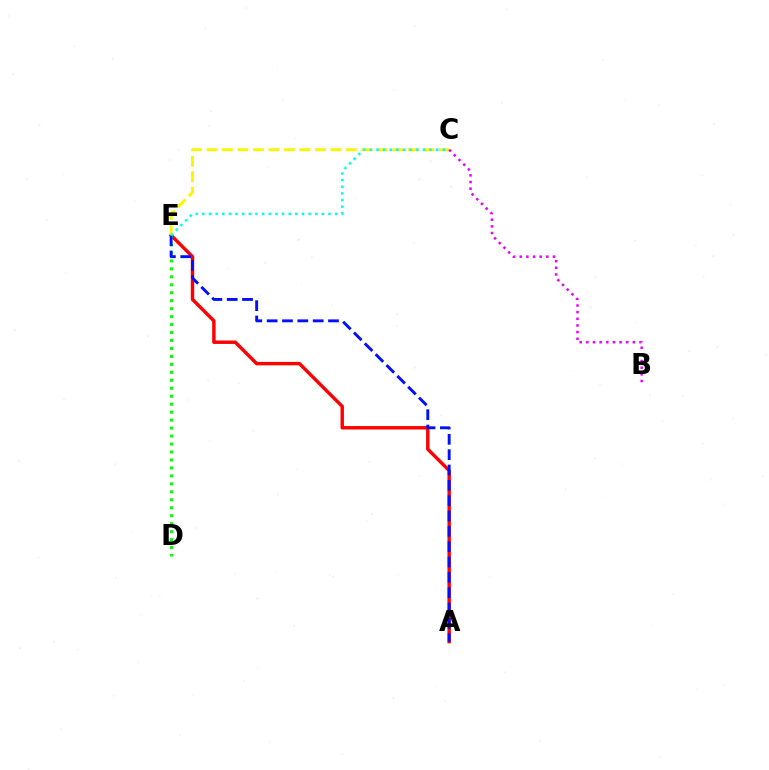{('A', 'E'): [{'color': '#ff0000', 'line_style': 'solid', 'thickness': 2.46}, {'color': '#0010ff', 'line_style': 'dashed', 'thickness': 2.08}], ('D', 'E'): [{'color': '#08ff00', 'line_style': 'dotted', 'thickness': 2.16}], ('C', 'E'): [{'color': '#fcf500', 'line_style': 'dashed', 'thickness': 2.1}, {'color': '#00fff6', 'line_style': 'dotted', 'thickness': 1.8}], ('B', 'C'): [{'color': '#ee00ff', 'line_style': 'dotted', 'thickness': 1.81}]}